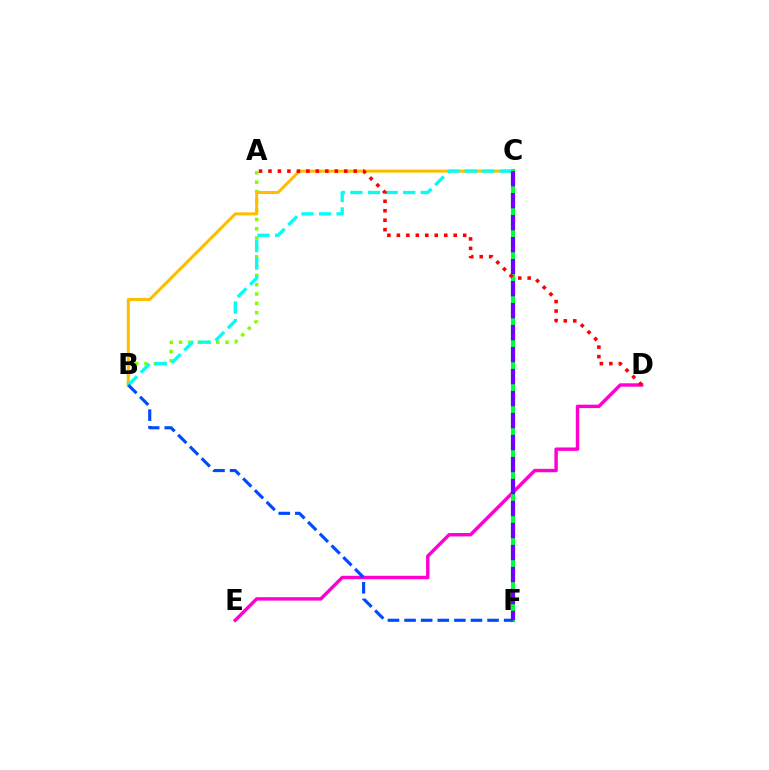{('A', 'B'): [{'color': '#84ff00', 'line_style': 'dotted', 'thickness': 2.53}], ('D', 'E'): [{'color': '#ff00cf', 'line_style': 'solid', 'thickness': 2.46}], ('B', 'C'): [{'color': '#ffbd00', 'line_style': 'solid', 'thickness': 2.18}, {'color': '#00fff6', 'line_style': 'dashed', 'thickness': 2.39}], ('C', 'F'): [{'color': '#00ff39', 'line_style': 'solid', 'thickness': 2.98}, {'color': '#7200ff', 'line_style': 'dashed', 'thickness': 2.99}], ('B', 'F'): [{'color': '#004bff', 'line_style': 'dashed', 'thickness': 2.26}], ('A', 'D'): [{'color': '#ff0000', 'line_style': 'dotted', 'thickness': 2.57}]}